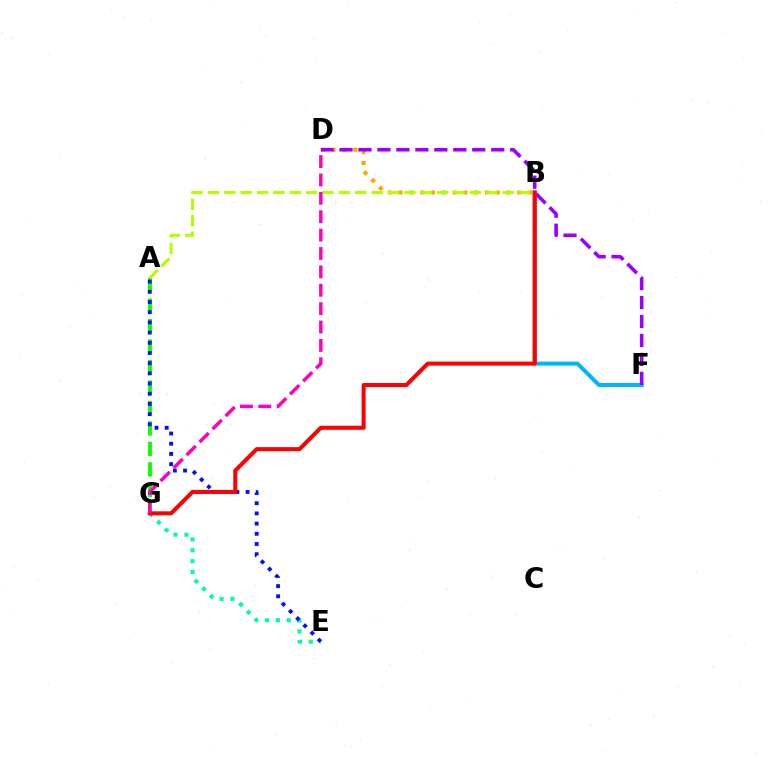{('B', 'D'): [{'color': '#ffa500', 'line_style': 'dotted', 'thickness': 2.93}], ('B', 'F'): [{'color': '#00b5ff', 'line_style': 'solid', 'thickness': 2.87}], ('A', 'G'): [{'color': '#08ff00', 'line_style': 'dashed', 'thickness': 2.78}], ('E', 'G'): [{'color': '#00ff9d', 'line_style': 'dotted', 'thickness': 2.95}], ('D', 'F'): [{'color': '#9b00ff', 'line_style': 'dashed', 'thickness': 2.58}], ('A', 'E'): [{'color': '#0010ff', 'line_style': 'dotted', 'thickness': 2.77}], ('A', 'B'): [{'color': '#b3ff00', 'line_style': 'dashed', 'thickness': 2.22}], ('B', 'G'): [{'color': '#ff0000', 'line_style': 'solid', 'thickness': 2.92}], ('D', 'G'): [{'color': '#ff00bd', 'line_style': 'dashed', 'thickness': 2.5}]}